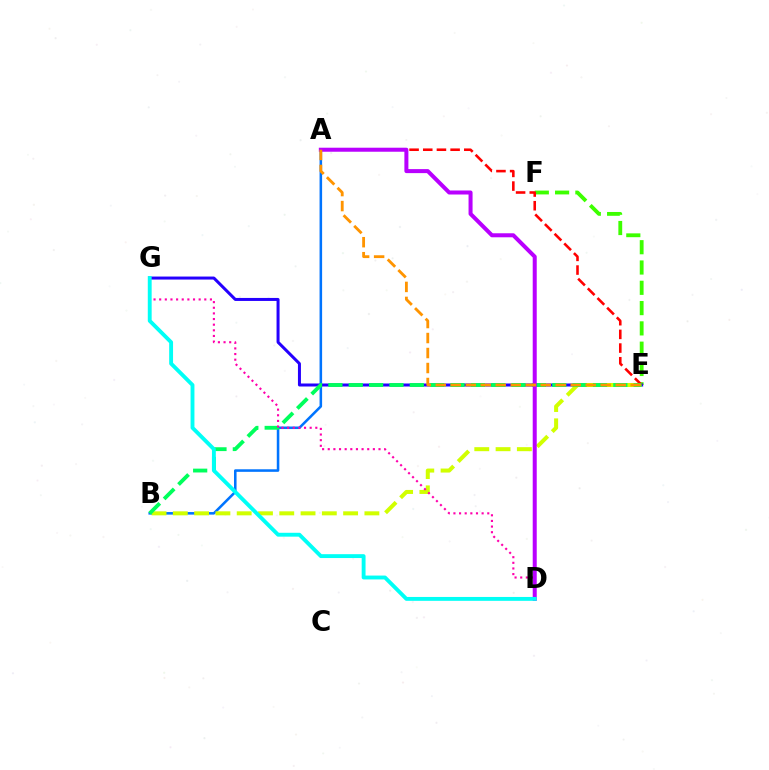{('E', 'F'): [{'color': '#3dff00', 'line_style': 'dashed', 'thickness': 2.76}], ('A', 'B'): [{'color': '#0074ff', 'line_style': 'solid', 'thickness': 1.84}], ('E', 'G'): [{'color': '#2500ff', 'line_style': 'solid', 'thickness': 2.17}], ('B', 'E'): [{'color': '#d1ff00', 'line_style': 'dashed', 'thickness': 2.89}, {'color': '#00ff5c', 'line_style': 'dashed', 'thickness': 2.77}], ('A', 'E'): [{'color': '#ff0000', 'line_style': 'dashed', 'thickness': 1.86}, {'color': '#ff9400', 'line_style': 'dashed', 'thickness': 2.04}], ('D', 'G'): [{'color': '#ff00ac', 'line_style': 'dotted', 'thickness': 1.53}, {'color': '#00fff6', 'line_style': 'solid', 'thickness': 2.79}], ('A', 'D'): [{'color': '#b900ff', 'line_style': 'solid', 'thickness': 2.89}]}